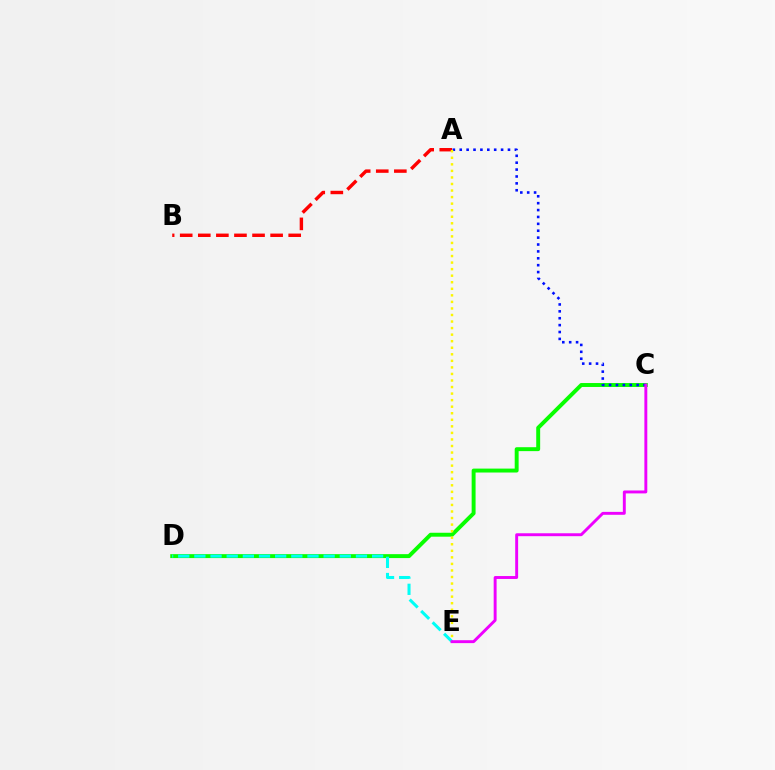{('A', 'B'): [{'color': '#ff0000', 'line_style': 'dashed', 'thickness': 2.46}], ('C', 'D'): [{'color': '#08ff00', 'line_style': 'solid', 'thickness': 2.83}], ('D', 'E'): [{'color': '#00fff6', 'line_style': 'dashed', 'thickness': 2.19}], ('A', 'C'): [{'color': '#0010ff', 'line_style': 'dotted', 'thickness': 1.87}], ('A', 'E'): [{'color': '#fcf500', 'line_style': 'dotted', 'thickness': 1.78}], ('C', 'E'): [{'color': '#ee00ff', 'line_style': 'solid', 'thickness': 2.1}]}